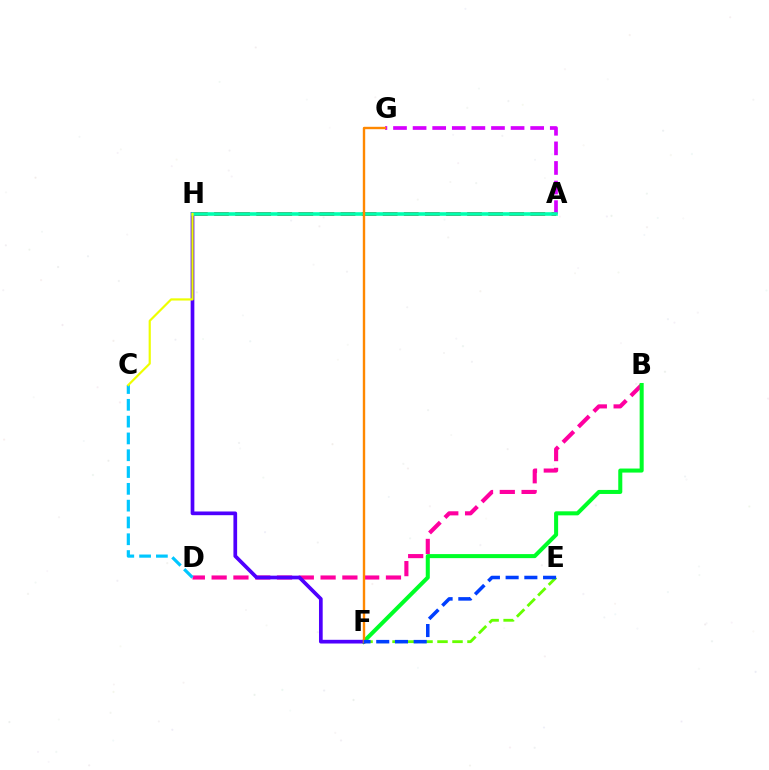{('B', 'D'): [{'color': '#ff00a0', 'line_style': 'dashed', 'thickness': 2.96}], ('A', 'H'): [{'color': '#ff0000', 'line_style': 'dashed', 'thickness': 2.86}, {'color': '#00ffaf', 'line_style': 'solid', 'thickness': 2.59}], ('B', 'F'): [{'color': '#00ff27', 'line_style': 'solid', 'thickness': 2.91}], ('C', 'D'): [{'color': '#00c7ff', 'line_style': 'dashed', 'thickness': 2.28}], ('F', 'H'): [{'color': '#4f00ff', 'line_style': 'solid', 'thickness': 2.66}], ('E', 'F'): [{'color': '#66ff00', 'line_style': 'dashed', 'thickness': 2.04}, {'color': '#003fff', 'line_style': 'dashed', 'thickness': 2.54}], ('A', 'G'): [{'color': '#d600ff', 'line_style': 'dashed', 'thickness': 2.66}], ('F', 'G'): [{'color': '#ff8800', 'line_style': 'solid', 'thickness': 1.72}], ('C', 'H'): [{'color': '#eeff00', 'line_style': 'solid', 'thickness': 1.57}]}